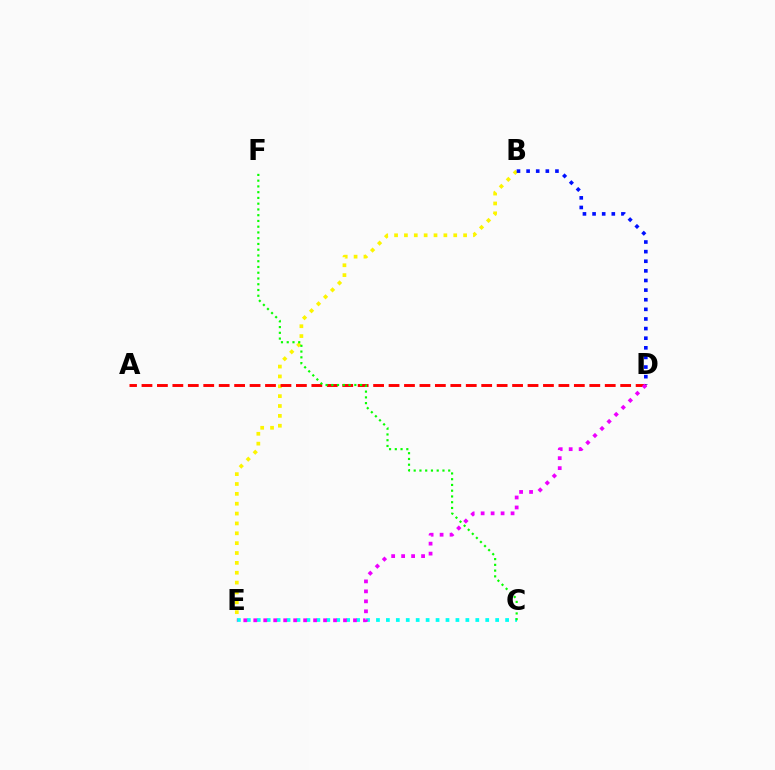{('B', 'E'): [{'color': '#fcf500', 'line_style': 'dotted', 'thickness': 2.68}], ('A', 'D'): [{'color': '#ff0000', 'line_style': 'dashed', 'thickness': 2.1}], ('B', 'D'): [{'color': '#0010ff', 'line_style': 'dotted', 'thickness': 2.61}], ('C', 'E'): [{'color': '#00fff6', 'line_style': 'dotted', 'thickness': 2.7}], ('C', 'F'): [{'color': '#08ff00', 'line_style': 'dotted', 'thickness': 1.56}], ('D', 'E'): [{'color': '#ee00ff', 'line_style': 'dotted', 'thickness': 2.71}]}